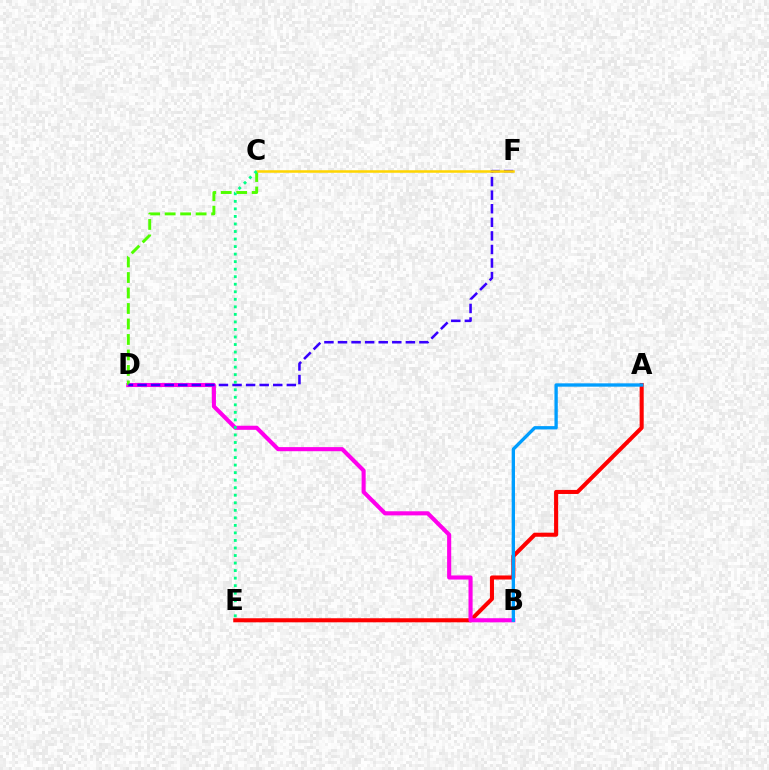{('A', 'E'): [{'color': '#ff0000', 'line_style': 'solid', 'thickness': 2.92}], ('B', 'D'): [{'color': '#ff00ed', 'line_style': 'solid', 'thickness': 2.95}], ('C', 'D'): [{'color': '#4fff00', 'line_style': 'dashed', 'thickness': 2.1}], ('A', 'B'): [{'color': '#009eff', 'line_style': 'solid', 'thickness': 2.4}], ('D', 'F'): [{'color': '#3700ff', 'line_style': 'dashed', 'thickness': 1.84}], ('C', 'F'): [{'color': '#ffd500', 'line_style': 'solid', 'thickness': 1.82}], ('C', 'E'): [{'color': '#00ff86', 'line_style': 'dotted', 'thickness': 2.05}]}